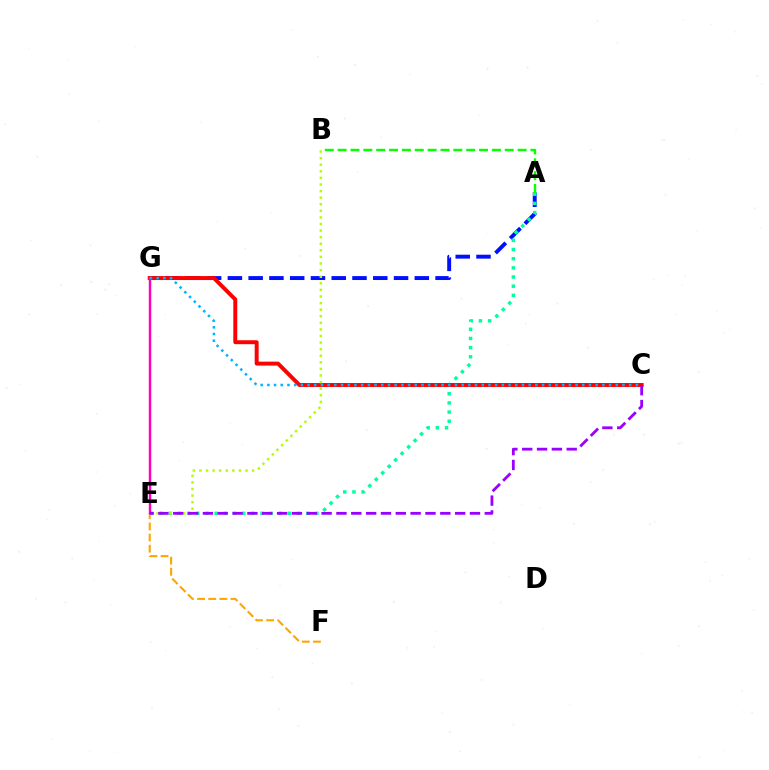{('A', 'G'): [{'color': '#0010ff', 'line_style': 'dashed', 'thickness': 2.82}], ('A', 'E'): [{'color': '#00ff9d', 'line_style': 'dotted', 'thickness': 2.49}], ('E', 'F'): [{'color': '#ffa500', 'line_style': 'dashed', 'thickness': 1.51}], ('C', 'G'): [{'color': '#ff0000', 'line_style': 'solid', 'thickness': 2.84}, {'color': '#00b5ff', 'line_style': 'dotted', 'thickness': 1.82}], ('B', 'E'): [{'color': '#b3ff00', 'line_style': 'dotted', 'thickness': 1.79}], ('E', 'G'): [{'color': '#ff00bd', 'line_style': 'solid', 'thickness': 1.75}], ('C', 'E'): [{'color': '#9b00ff', 'line_style': 'dashed', 'thickness': 2.02}], ('A', 'B'): [{'color': '#08ff00', 'line_style': 'dashed', 'thickness': 1.75}]}